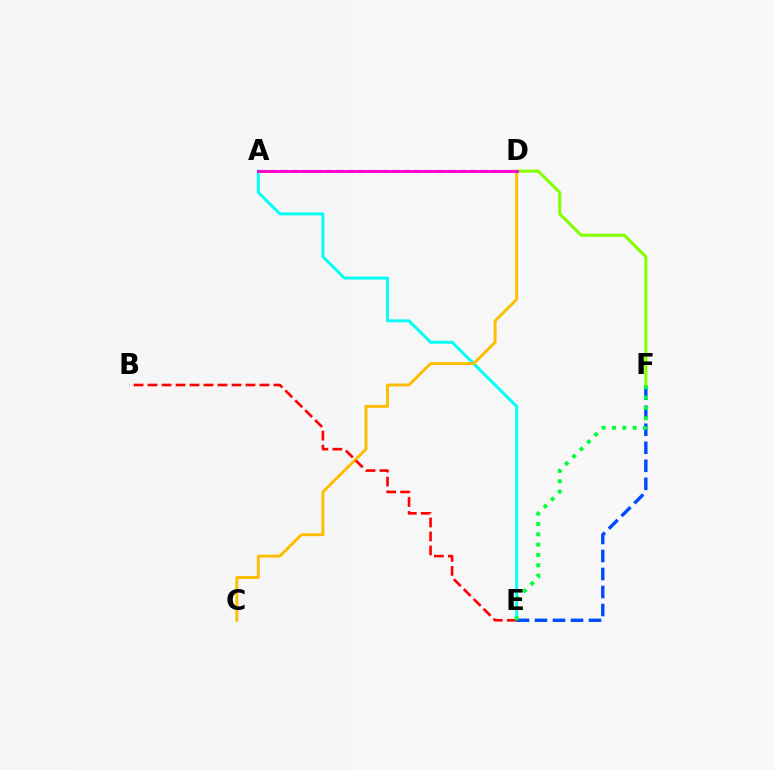{('D', 'F'): [{'color': '#84ff00', 'line_style': 'solid', 'thickness': 2.21}], ('A', 'D'): [{'color': '#7200ff', 'line_style': 'dashed', 'thickness': 1.51}, {'color': '#ff00cf', 'line_style': 'solid', 'thickness': 2.06}], ('A', 'E'): [{'color': '#00fff6', 'line_style': 'solid', 'thickness': 2.11}], ('C', 'D'): [{'color': '#ffbd00', 'line_style': 'solid', 'thickness': 2.1}], ('B', 'E'): [{'color': '#ff0000', 'line_style': 'dashed', 'thickness': 1.9}], ('E', 'F'): [{'color': '#004bff', 'line_style': 'dashed', 'thickness': 2.45}, {'color': '#00ff39', 'line_style': 'dotted', 'thickness': 2.81}]}